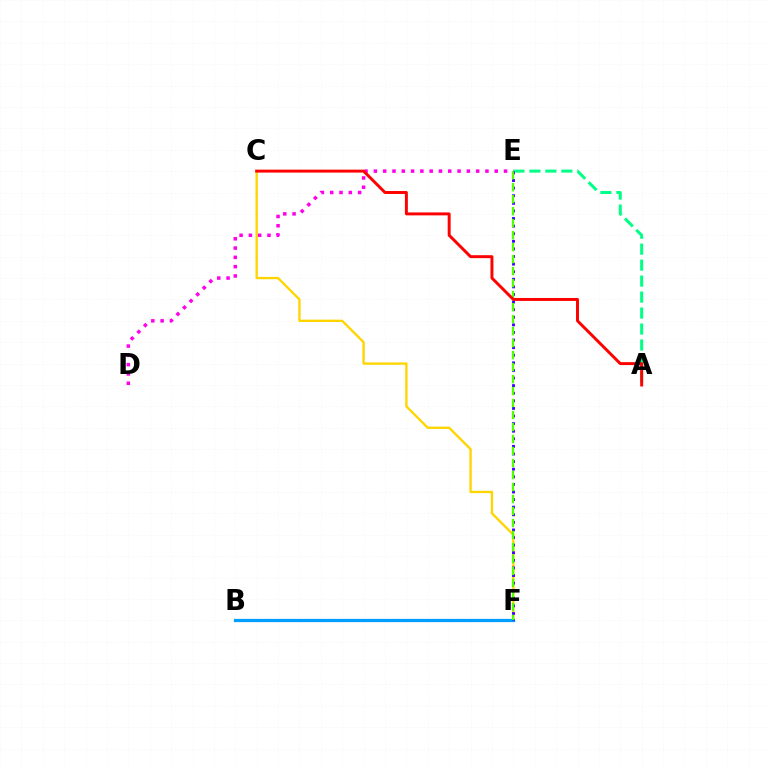{('C', 'F'): [{'color': '#ffd500', 'line_style': 'solid', 'thickness': 1.69}], ('B', 'F'): [{'color': '#009eff', 'line_style': 'solid', 'thickness': 2.34}], ('A', 'E'): [{'color': '#00ff86', 'line_style': 'dashed', 'thickness': 2.17}], ('E', 'F'): [{'color': '#3700ff', 'line_style': 'dotted', 'thickness': 2.06}, {'color': '#4fff00', 'line_style': 'dashed', 'thickness': 1.63}], ('D', 'E'): [{'color': '#ff00ed', 'line_style': 'dotted', 'thickness': 2.53}], ('A', 'C'): [{'color': '#ff0000', 'line_style': 'solid', 'thickness': 2.12}]}